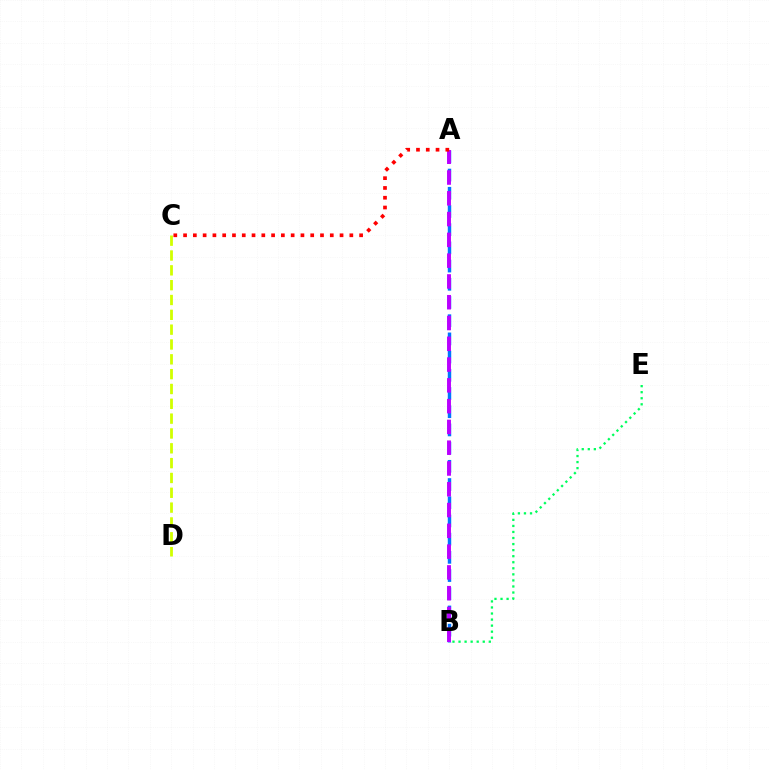{('B', 'E'): [{'color': '#00ff5c', 'line_style': 'dotted', 'thickness': 1.65}], ('A', 'B'): [{'color': '#0074ff', 'line_style': 'dashed', 'thickness': 2.47}, {'color': '#b900ff', 'line_style': 'dashed', 'thickness': 2.82}], ('A', 'C'): [{'color': '#ff0000', 'line_style': 'dotted', 'thickness': 2.66}], ('C', 'D'): [{'color': '#d1ff00', 'line_style': 'dashed', 'thickness': 2.01}]}